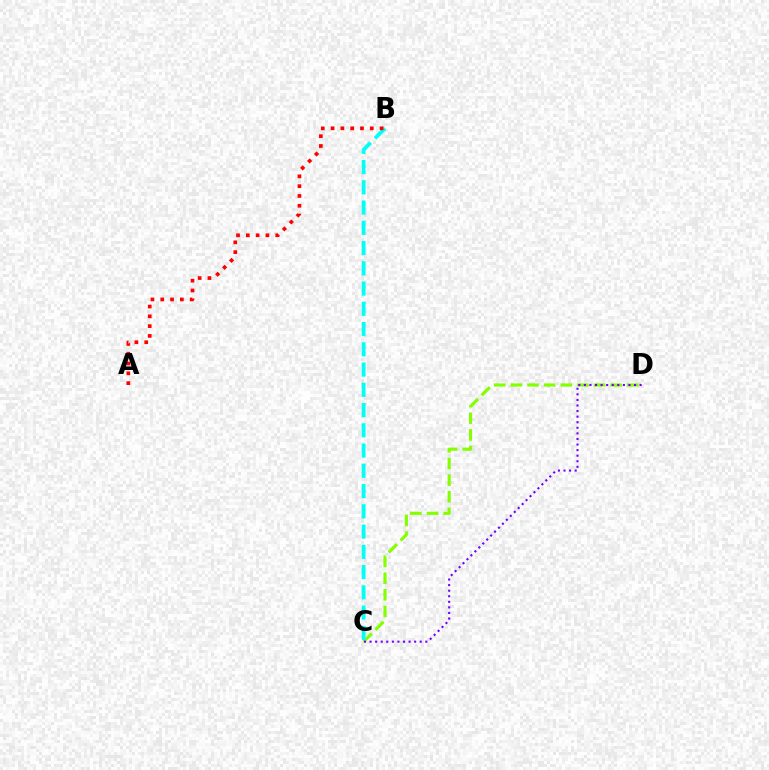{('C', 'D'): [{'color': '#84ff00', 'line_style': 'dashed', 'thickness': 2.26}, {'color': '#7200ff', 'line_style': 'dotted', 'thickness': 1.51}], ('B', 'C'): [{'color': '#00fff6', 'line_style': 'dashed', 'thickness': 2.75}], ('A', 'B'): [{'color': '#ff0000', 'line_style': 'dotted', 'thickness': 2.66}]}